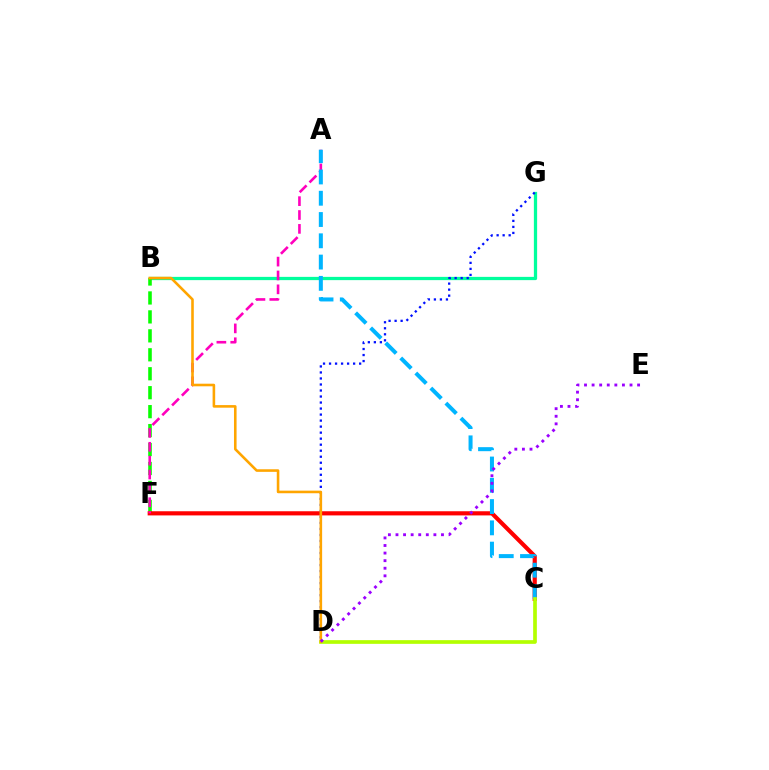{('B', 'G'): [{'color': '#00ff9d', 'line_style': 'solid', 'thickness': 2.34}], ('B', 'F'): [{'color': '#08ff00', 'line_style': 'dashed', 'thickness': 2.57}], ('C', 'F'): [{'color': '#ff0000', 'line_style': 'solid', 'thickness': 2.99}], ('A', 'F'): [{'color': '#ff00bd', 'line_style': 'dashed', 'thickness': 1.88}], ('A', 'C'): [{'color': '#00b5ff', 'line_style': 'dashed', 'thickness': 2.89}], ('D', 'G'): [{'color': '#0010ff', 'line_style': 'dotted', 'thickness': 1.64}], ('C', 'D'): [{'color': '#b3ff00', 'line_style': 'solid', 'thickness': 2.66}], ('B', 'D'): [{'color': '#ffa500', 'line_style': 'solid', 'thickness': 1.87}], ('D', 'E'): [{'color': '#9b00ff', 'line_style': 'dotted', 'thickness': 2.06}]}